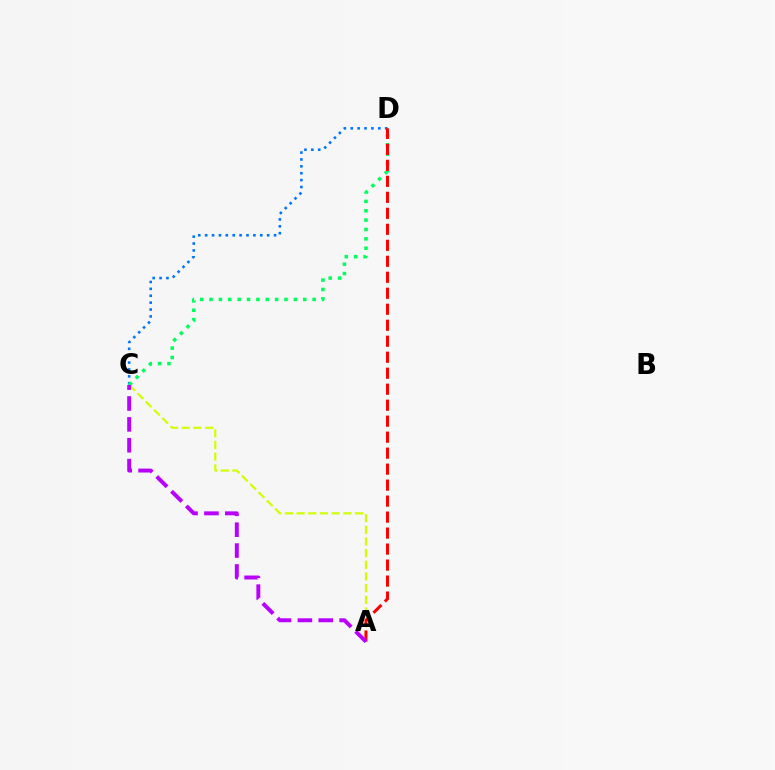{('C', 'D'): [{'color': '#0074ff', 'line_style': 'dotted', 'thickness': 1.87}, {'color': '#00ff5c', 'line_style': 'dotted', 'thickness': 2.55}], ('A', 'C'): [{'color': '#d1ff00', 'line_style': 'dashed', 'thickness': 1.59}, {'color': '#b900ff', 'line_style': 'dashed', 'thickness': 2.84}], ('A', 'D'): [{'color': '#ff0000', 'line_style': 'dashed', 'thickness': 2.17}]}